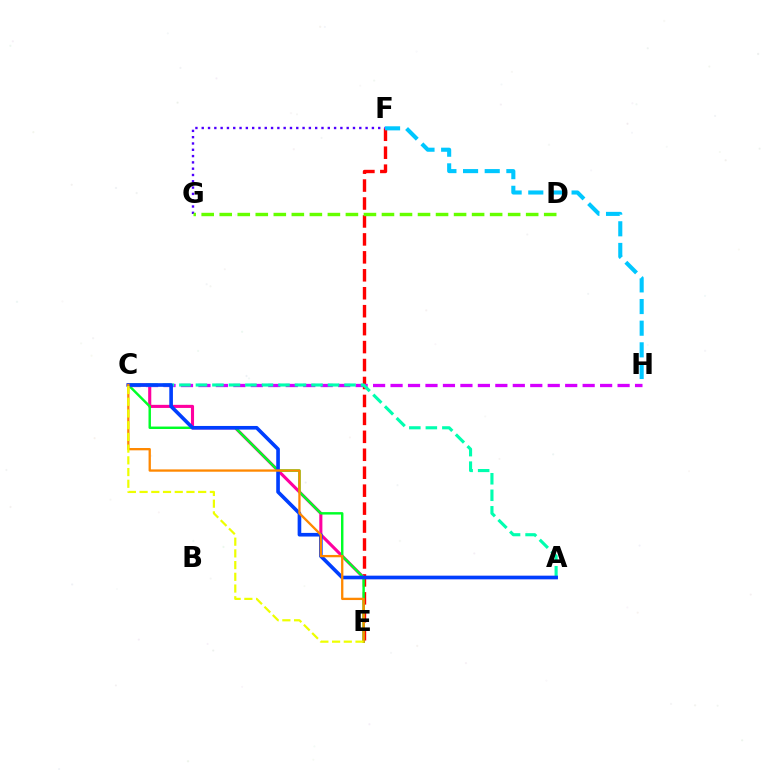{('E', 'F'): [{'color': '#ff0000', 'line_style': 'dashed', 'thickness': 2.44}], ('F', 'H'): [{'color': '#00c7ff', 'line_style': 'dashed', 'thickness': 2.94}], ('A', 'C'): [{'color': '#ff00a0', 'line_style': 'solid', 'thickness': 2.23}, {'color': '#00ffaf', 'line_style': 'dashed', 'thickness': 2.24}, {'color': '#003fff', 'line_style': 'solid', 'thickness': 2.61}], ('C', 'E'): [{'color': '#00ff27', 'line_style': 'solid', 'thickness': 1.76}, {'color': '#ff8800', 'line_style': 'solid', 'thickness': 1.66}, {'color': '#eeff00', 'line_style': 'dashed', 'thickness': 1.59}], ('C', 'H'): [{'color': '#d600ff', 'line_style': 'dashed', 'thickness': 2.37}], ('F', 'G'): [{'color': '#4f00ff', 'line_style': 'dotted', 'thickness': 1.71}], ('D', 'G'): [{'color': '#66ff00', 'line_style': 'dashed', 'thickness': 2.45}]}